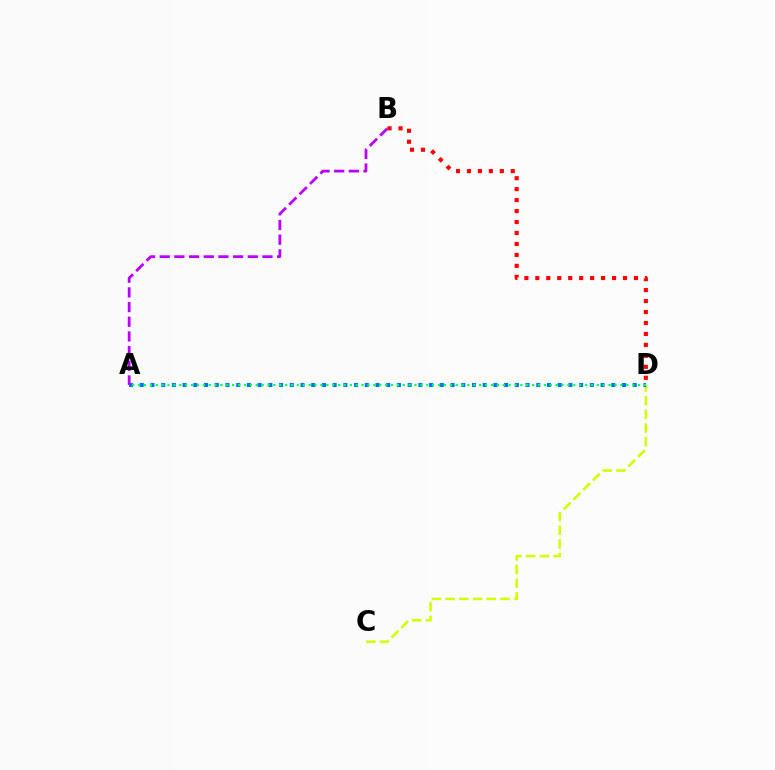{('C', 'D'): [{'color': '#d1ff00', 'line_style': 'dashed', 'thickness': 1.86}], ('A', 'D'): [{'color': '#0074ff', 'line_style': 'dotted', 'thickness': 2.91}, {'color': '#00ff5c', 'line_style': 'dotted', 'thickness': 1.6}], ('B', 'D'): [{'color': '#ff0000', 'line_style': 'dotted', 'thickness': 2.98}], ('A', 'B'): [{'color': '#b900ff', 'line_style': 'dashed', 'thickness': 1.99}]}